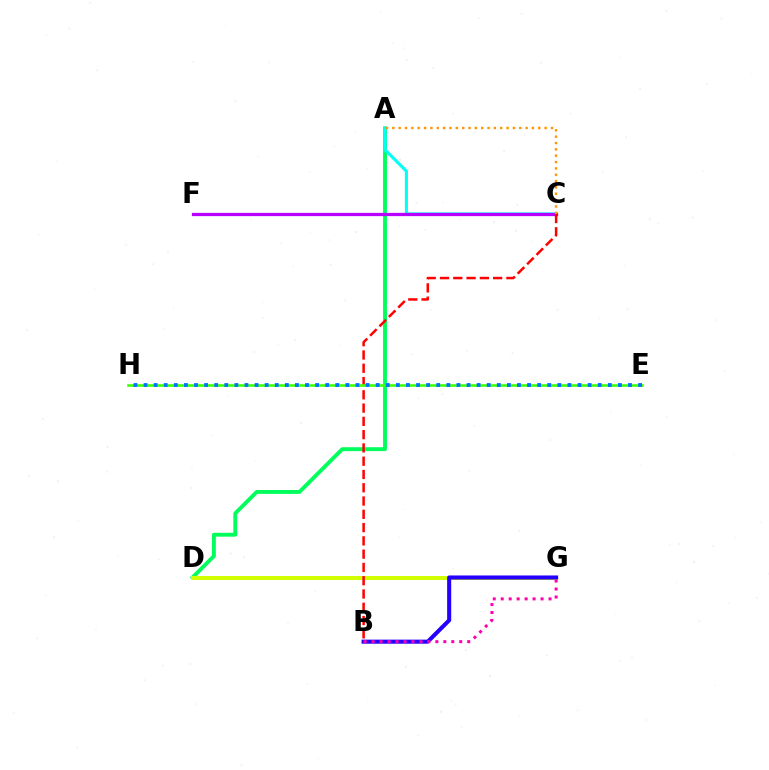{('A', 'D'): [{'color': '#00ff5c', 'line_style': 'solid', 'thickness': 2.8}], ('D', 'G'): [{'color': '#d1ff00', 'line_style': 'solid', 'thickness': 2.86}], ('B', 'G'): [{'color': '#2500ff', 'line_style': 'solid', 'thickness': 2.93}, {'color': '#ff00ac', 'line_style': 'dotted', 'thickness': 2.17}], ('A', 'C'): [{'color': '#00fff6', 'line_style': 'solid', 'thickness': 2.22}, {'color': '#ff9400', 'line_style': 'dotted', 'thickness': 1.72}], ('C', 'F'): [{'color': '#b900ff', 'line_style': 'solid', 'thickness': 2.34}], ('B', 'C'): [{'color': '#ff0000', 'line_style': 'dashed', 'thickness': 1.8}], ('E', 'H'): [{'color': '#3dff00', 'line_style': 'solid', 'thickness': 1.86}, {'color': '#0074ff', 'line_style': 'dotted', 'thickness': 2.74}]}